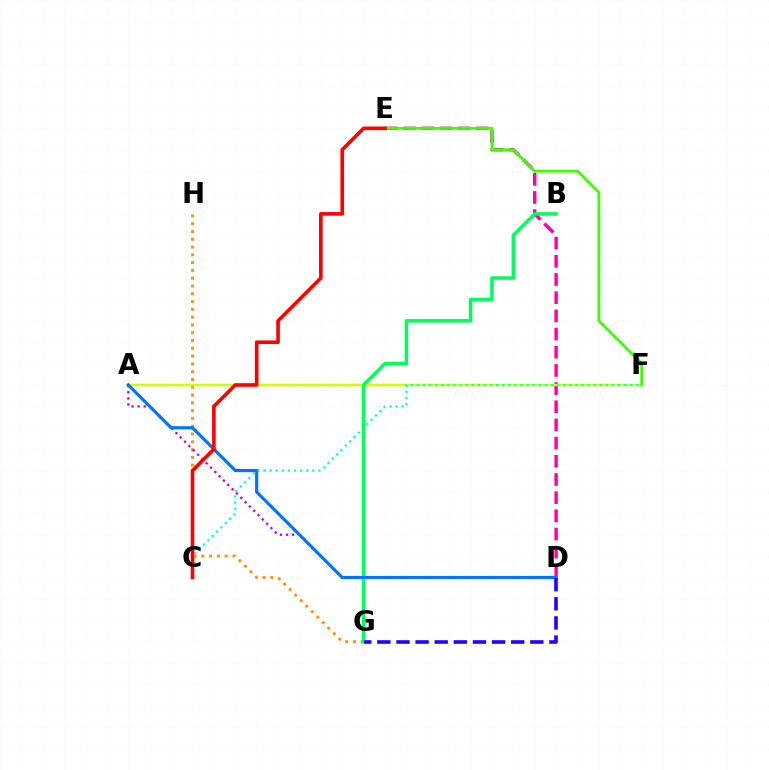{('G', 'H'): [{'color': '#ff9400', 'line_style': 'dotted', 'thickness': 2.12}], ('D', 'E'): [{'color': '#ff00ac', 'line_style': 'dashed', 'thickness': 2.47}], ('A', 'F'): [{'color': '#d1ff00', 'line_style': 'solid', 'thickness': 1.74}], ('C', 'F'): [{'color': '#00fff6', 'line_style': 'dotted', 'thickness': 1.66}], ('B', 'G'): [{'color': '#00ff5c', 'line_style': 'solid', 'thickness': 2.53}], ('E', 'F'): [{'color': '#3dff00', 'line_style': 'solid', 'thickness': 2.0}], ('A', 'D'): [{'color': '#b900ff', 'line_style': 'dotted', 'thickness': 1.66}, {'color': '#0074ff', 'line_style': 'solid', 'thickness': 2.3}], ('D', 'G'): [{'color': '#2500ff', 'line_style': 'dashed', 'thickness': 2.6}], ('C', 'E'): [{'color': '#ff0000', 'line_style': 'solid', 'thickness': 2.6}]}